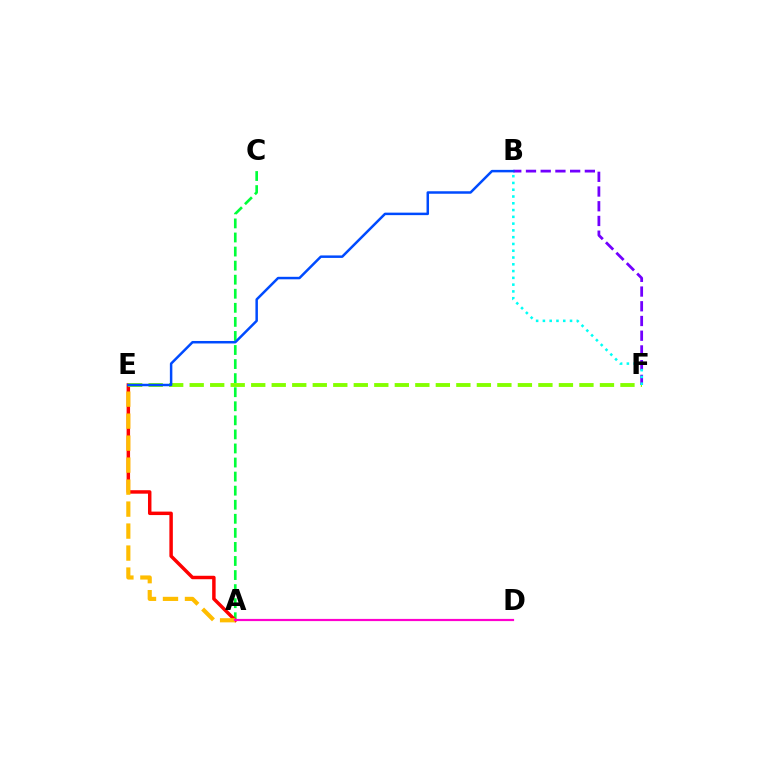{('A', 'C'): [{'color': '#00ff39', 'line_style': 'dashed', 'thickness': 1.91}], ('A', 'E'): [{'color': '#ff0000', 'line_style': 'solid', 'thickness': 2.49}, {'color': '#ffbd00', 'line_style': 'dashed', 'thickness': 2.99}], ('E', 'F'): [{'color': '#84ff00', 'line_style': 'dashed', 'thickness': 2.79}], ('A', 'D'): [{'color': '#ff00cf', 'line_style': 'solid', 'thickness': 1.58}], ('B', 'F'): [{'color': '#7200ff', 'line_style': 'dashed', 'thickness': 2.0}, {'color': '#00fff6', 'line_style': 'dotted', 'thickness': 1.84}], ('B', 'E'): [{'color': '#004bff', 'line_style': 'solid', 'thickness': 1.79}]}